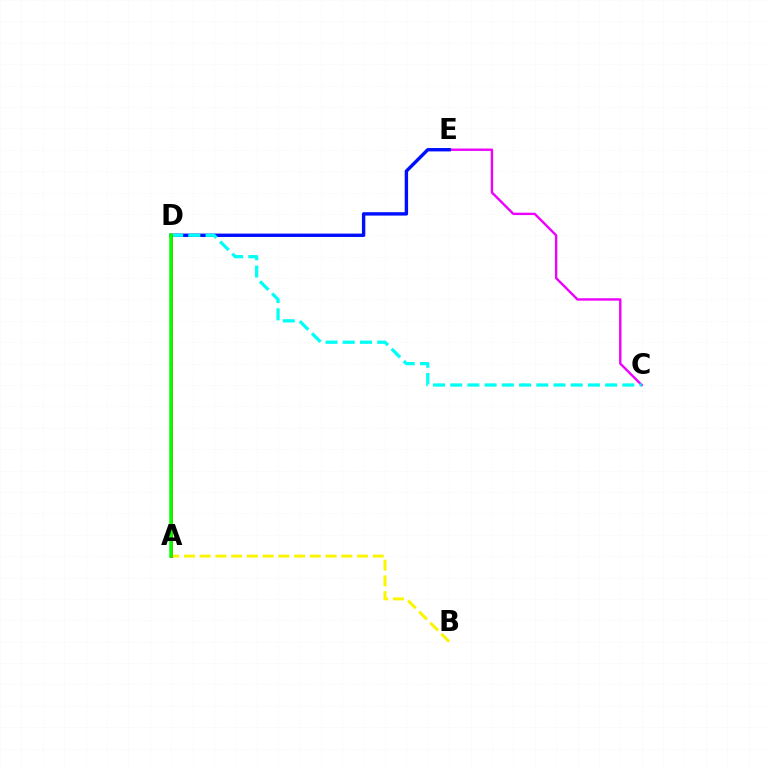{('C', 'E'): [{'color': '#ee00ff', 'line_style': 'solid', 'thickness': 1.71}], ('D', 'E'): [{'color': '#0010ff', 'line_style': 'solid', 'thickness': 2.44}], ('C', 'D'): [{'color': '#00fff6', 'line_style': 'dashed', 'thickness': 2.34}], ('A', 'B'): [{'color': '#fcf500', 'line_style': 'dashed', 'thickness': 2.14}], ('A', 'D'): [{'color': '#ff0000', 'line_style': 'solid', 'thickness': 1.92}, {'color': '#08ff00', 'line_style': 'solid', 'thickness': 2.53}]}